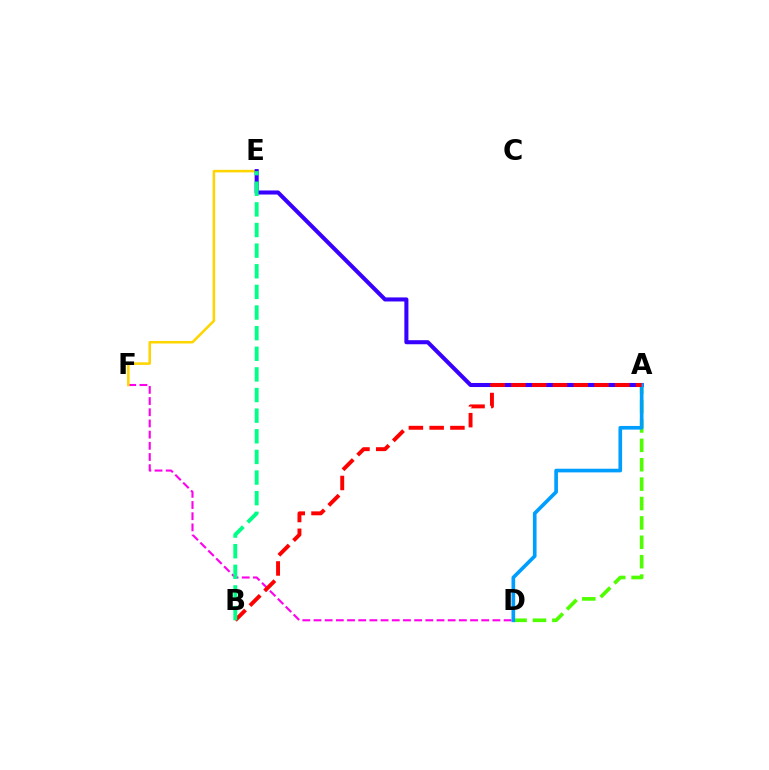{('A', 'D'): [{'color': '#4fff00', 'line_style': 'dashed', 'thickness': 2.63}, {'color': '#009eff', 'line_style': 'solid', 'thickness': 2.63}], ('D', 'F'): [{'color': '#ff00ed', 'line_style': 'dashed', 'thickness': 1.52}], ('E', 'F'): [{'color': '#ffd500', 'line_style': 'solid', 'thickness': 1.83}], ('A', 'E'): [{'color': '#3700ff', 'line_style': 'solid', 'thickness': 2.92}], ('A', 'B'): [{'color': '#ff0000', 'line_style': 'dashed', 'thickness': 2.82}], ('B', 'E'): [{'color': '#00ff86', 'line_style': 'dashed', 'thickness': 2.8}]}